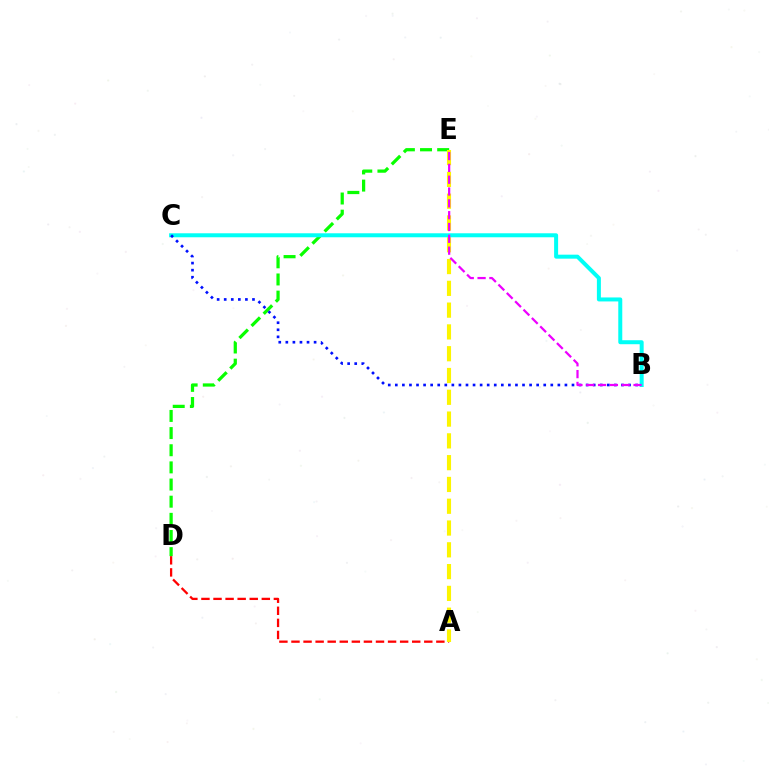{('A', 'D'): [{'color': '#ff0000', 'line_style': 'dashed', 'thickness': 1.64}], ('D', 'E'): [{'color': '#08ff00', 'line_style': 'dashed', 'thickness': 2.33}], ('A', 'E'): [{'color': '#fcf500', 'line_style': 'dashed', 'thickness': 2.96}], ('B', 'C'): [{'color': '#00fff6', 'line_style': 'solid', 'thickness': 2.88}, {'color': '#0010ff', 'line_style': 'dotted', 'thickness': 1.92}], ('B', 'E'): [{'color': '#ee00ff', 'line_style': 'dashed', 'thickness': 1.61}]}